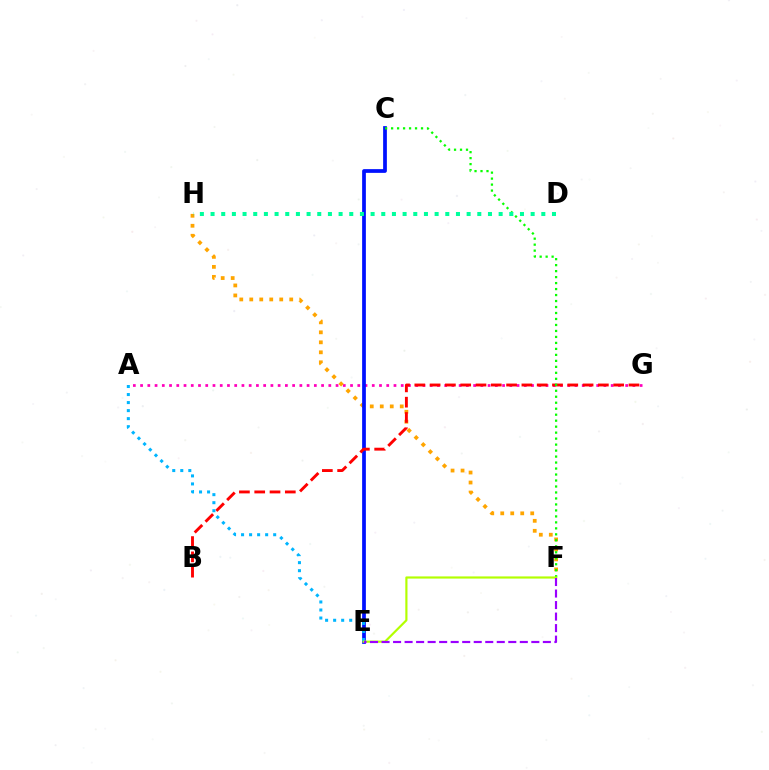{('A', 'G'): [{'color': '#ff00bd', 'line_style': 'dotted', 'thickness': 1.97}], ('F', 'H'): [{'color': '#ffa500', 'line_style': 'dotted', 'thickness': 2.71}], ('C', 'E'): [{'color': '#0010ff', 'line_style': 'solid', 'thickness': 2.69}], ('B', 'G'): [{'color': '#ff0000', 'line_style': 'dashed', 'thickness': 2.08}], ('C', 'F'): [{'color': '#08ff00', 'line_style': 'dotted', 'thickness': 1.63}], ('D', 'H'): [{'color': '#00ff9d', 'line_style': 'dotted', 'thickness': 2.9}], ('A', 'E'): [{'color': '#00b5ff', 'line_style': 'dotted', 'thickness': 2.18}], ('E', 'F'): [{'color': '#b3ff00', 'line_style': 'solid', 'thickness': 1.56}, {'color': '#9b00ff', 'line_style': 'dashed', 'thickness': 1.57}]}